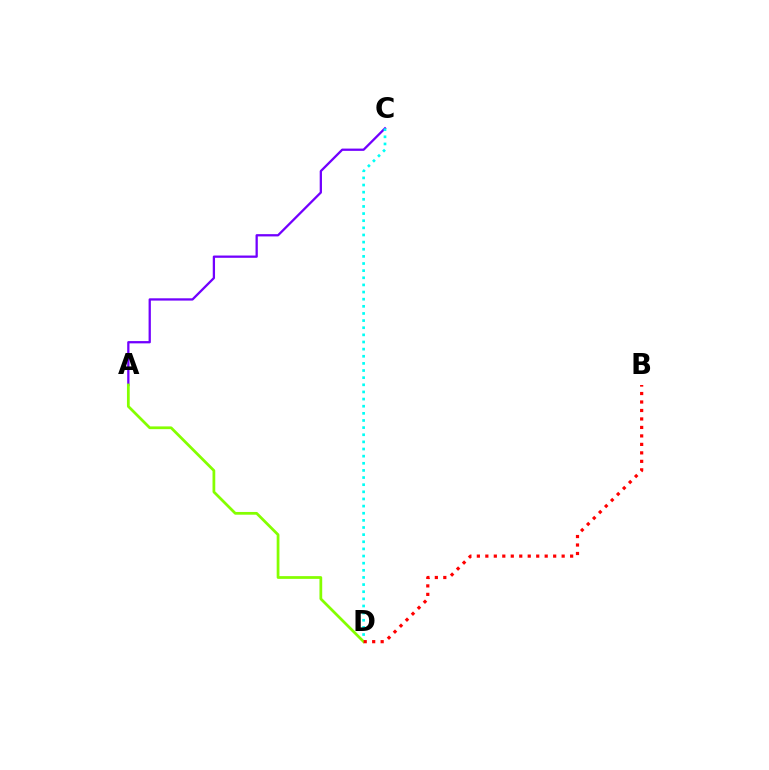{('A', 'C'): [{'color': '#7200ff', 'line_style': 'solid', 'thickness': 1.64}], ('C', 'D'): [{'color': '#00fff6', 'line_style': 'dotted', 'thickness': 1.94}], ('A', 'D'): [{'color': '#84ff00', 'line_style': 'solid', 'thickness': 1.98}], ('B', 'D'): [{'color': '#ff0000', 'line_style': 'dotted', 'thickness': 2.3}]}